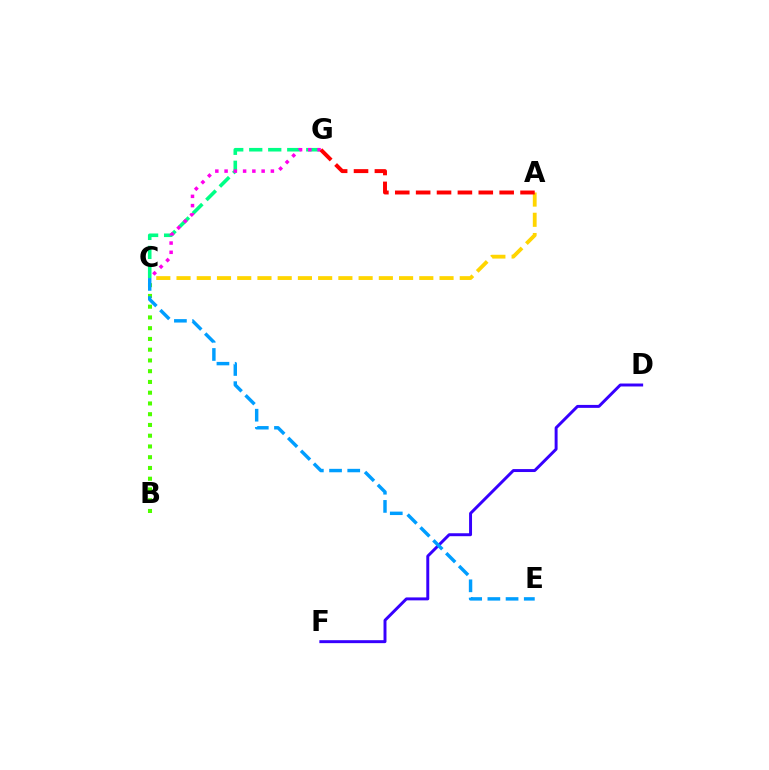{('A', 'C'): [{'color': '#ffd500', 'line_style': 'dashed', 'thickness': 2.75}], ('D', 'F'): [{'color': '#3700ff', 'line_style': 'solid', 'thickness': 2.13}], ('C', 'G'): [{'color': '#00ff86', 'line_style': 'dashed', 'thickness': 2.58}, {'color': '#ff00ed', 'line_style': 'dotted', 'thickness': 2.52}], ('B', 'C'): [{'color': '#4fff00', 'line_style': 'dotted', 'thickness': 2.92}], ('A', 'G'): [{'color': '#ff0000', 'line_style': 'dashed', 'thickness': 2.84}], ('C', 'E'): [{'color': '#009eff', 'line_style': 'dashed', 'thickness': 2.47}]}